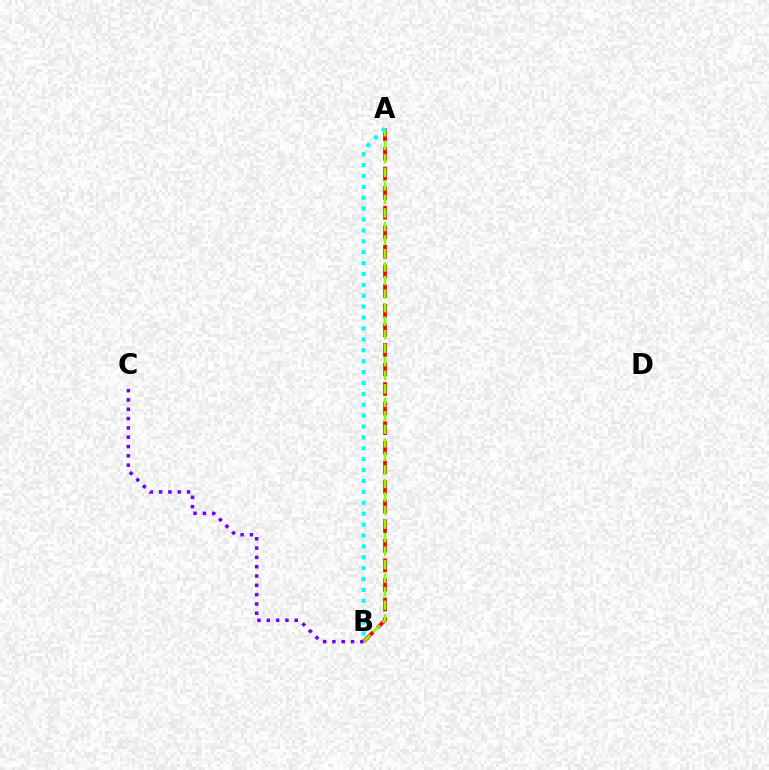{('A', 'B'): [{'color': '#ff0000', 'line_style': 'dashed', 'thickness': 2.66}, {'color': '#84ff00', 'line_style': 'dashed', 'thickness': 1.84}, {'color': '#00fff6', 'line_style': 'dotted', 'thickness': 2.96}], ('B', 'C'): [{'color': '#7200ff', 'line_style': 'dotted', 'thickness': 2.53}]}